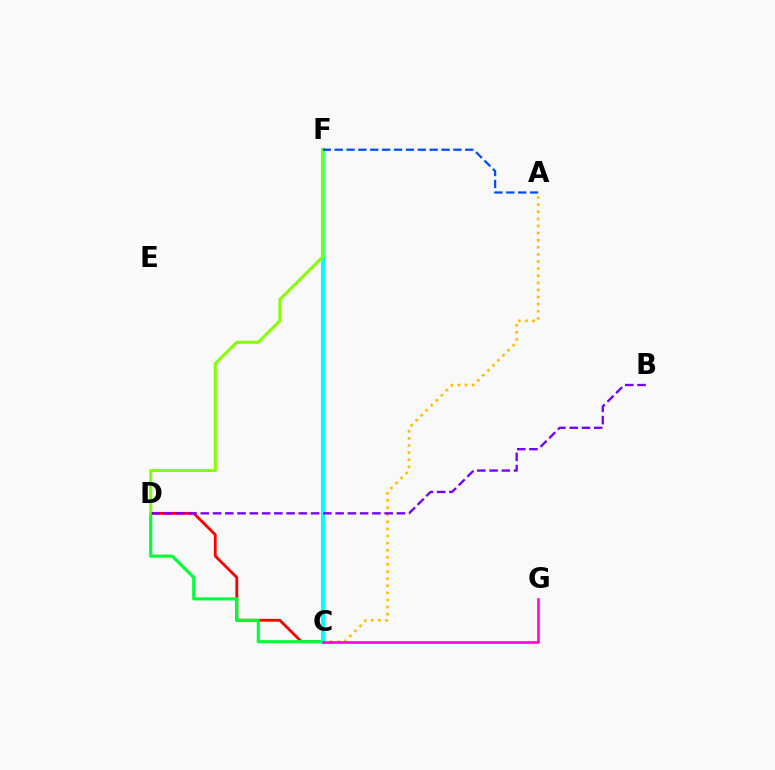{('C', 'D'): [{'color': '#ff0000', 'line_style': 'solid', 'thickness': 2.03}, {'color': '#00ff39', 'line_style': 'solid', 'thickness': 2.26}], ('A', 'C'): [{'color': '#ffbd00', 'line_style': 'dotted', 'thickness': 1.93}], ('C', 'F'): [{'color': '#00fff6', 'line_style': 'solid', 'thickness': 2.97}], ('D', 'F'): [{'color': '#84ff00', 'line_style': 'solid', 'thickness': 2.17}], ('C', 'G'): [{'color': '#ff00cf', 'line_style': 'solid', 'thickness': 1.88}], ('A', 'F'): [{'color': '#004bff', 'line_style': 'dashed', 'thickness': 1.61}], ('B', 'D'): [{'color': '#7200ff', 'line_style': 'dashed', 'thickness': 1.67}]}